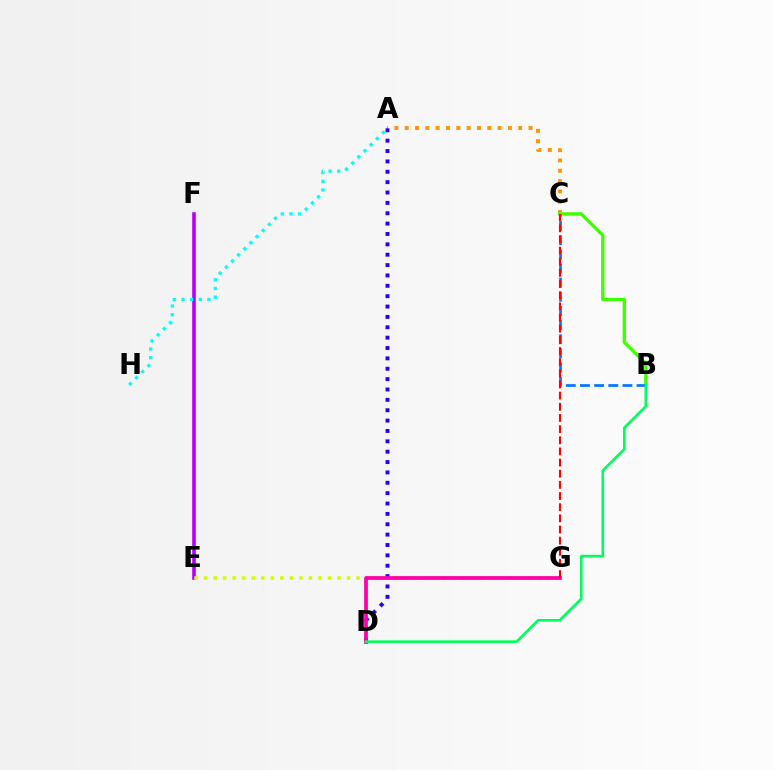{('A', 'C'): [{'color': '#ff9400', 'line_style': 'dotted', 'thickness': 2.8}], ('E', 'F'): [{'color': '#b900ff', 'line_style': 'solid', 'thickness': 2.6}], ('E', 'G'): [{'color': '#d1ff00', 'line_style': 'dotted', 'thickness': 2.59}], ('B', 'C'): [{'color': '#3dff00', 'line_style': 'solid', 'thickness': 2.35}, {'color': '#0074ff', 'line_style': 'dashed', 'thickness': 1.92}], ('A', 'D'): [{'color': '#2500ff', 'line_style': 'dotted', 'thickness': 2.82}], ('D', 'G'): [{'color': '#ff00ac', 'line_style': 'solid', 'thickness': 2.7}], ('C', 'G'): [{'color': '#ff0000', 'line_style': 'dashed', 'thickness': 1.52}], ('B', 'D'): [{'color': '#00ff5c', 'line_style': 'solid', 'thickness': 1.89}], ('A', 'H'): [{'color': '#00fff6', 'line_style': 'dotted', 'thickness': 2.35}]}